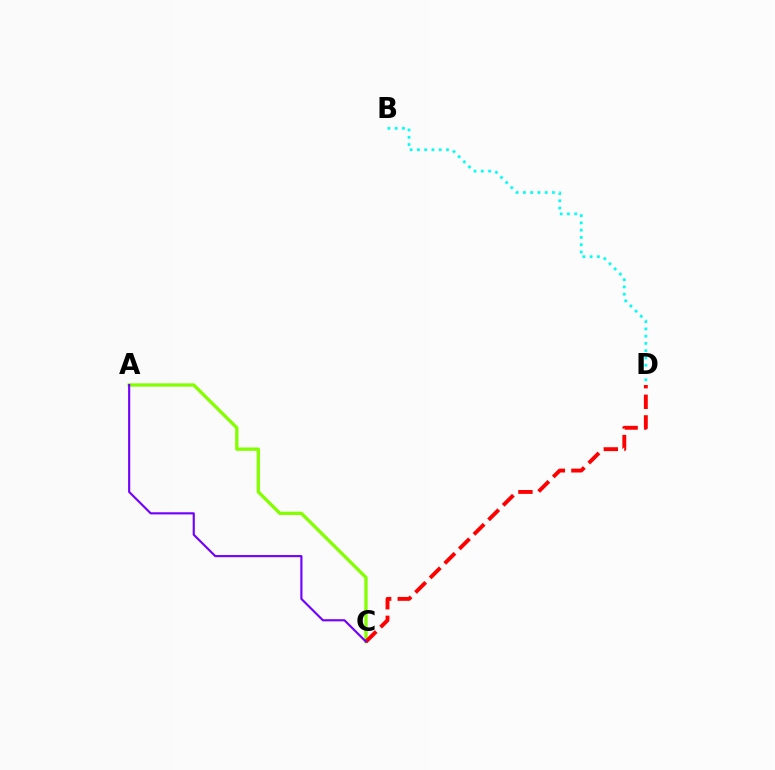{('A', 'C'): [{'color': '#84ff00', 'line_style': 'solid', 'thickness': 2.37}, {'color': '#7200ff', 'line_style': 'solid', 'thickness': 1.54}], ('C', 'D'): [{'color': '#ff0000', 'line_style': 'dashed', 'thickness': 2.8}], ('B', 'D'): [{'color': '#00fff6', 'line_style': 'dotted', 'thickness': 1.98}]}